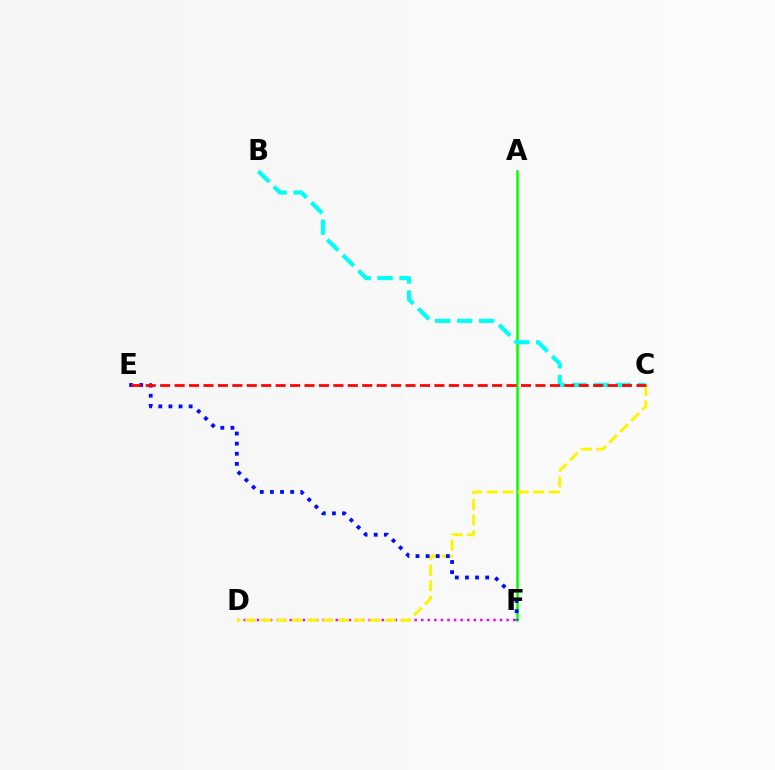{('D', 'F'): [{'color': '#ee00ff', 'line_style': 'dotted', 'thickness': 1.79}], ('A', 'F'): [{'color': '#08ff00', 'line_style': 'solid', 'thickness': 1.82}], ('C', 'D'): [{'color': '#fcf500', 'line_style': 'dashed', 'thickness': 2.11}], ('E', 'F'): [{'color': '#0010ff', 'line_style': 'dotted', 'thickness': 2.75}], ('B', 'C'): [{'color': '#00fff6', 'line_style': 'dashed', 'thickness': 2.98}], ('C', 'E'): [{'color': '#ff0000', 'line_style': 'dashed', 'thickness': 1.96}]}